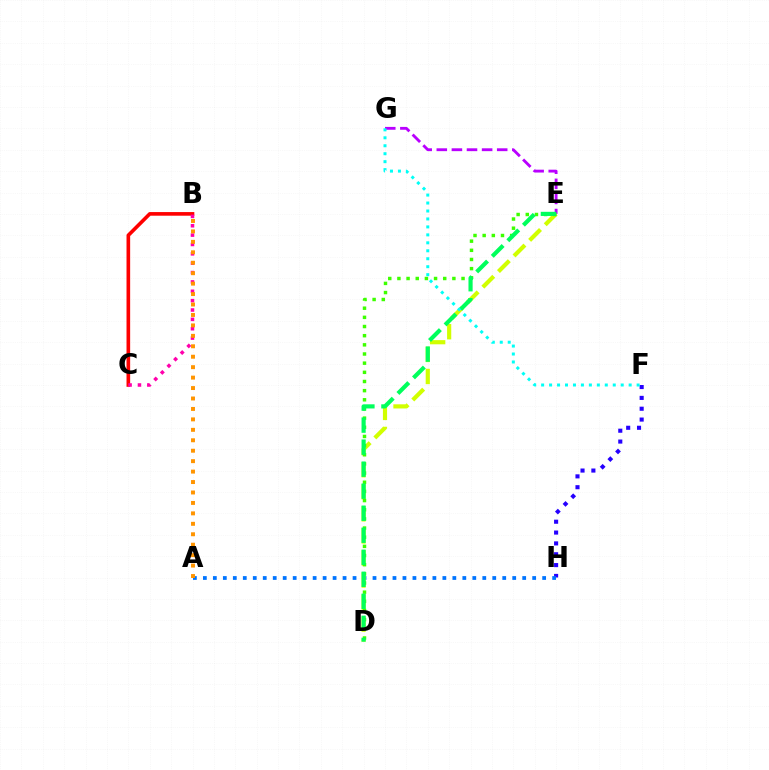{('F', 'H'): [{'color': '#2500ff', 'line_style': 'dotted', 'thickness': 2.95}], ('E', 'G'): [{'color': '#b900ff', 'line_style': 'dashed', 'thickness': 2.05}], ('A', 'H'): [{'color': '#0074ff', 'line_style': 'dotted', 'thickness': 2.71}], ('D', 'E'): [{'color': '#d1ff00', 'line_style': 'dashed', 'thickness': 3.0}, {'color': '#3dff00', 'line_style': 'dotted', 'thickness': 2.49}, {'color': '#00ff5c', 'line_style': 'dashed', 'thickness': 2.99}], ('B', 'C'): [{'color': '#ff0000', 'line_style': 'solid', 'thickness': 2.62}, {'color': '#ff00ac', 'line_style': 'dotted', 'thickness': 2.54}], ('F', 'G'): [{'color': '#00fff6', 'line_style': 'dotted', 'thickness': 2.16}], ('A', 'B'): [{'color': '#ff9400', 'line_style': 'dotted', 'thickness': 2.84}]}